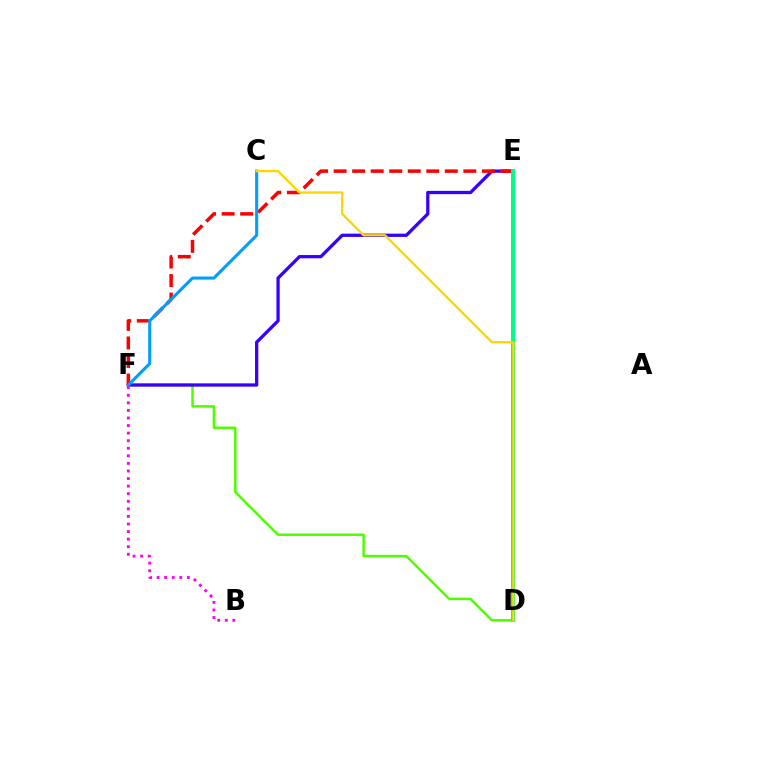{('D', 'F'): [{'color': '#4fff00', 'line_style': 'solid', 'thickness': 1.8}], ('E', 'F'): [{'color': '#3700ff', 'line_style': 'solid', 'thickness': 2.36}, {'color': '#ff0000', 'line_style': 'dashed', 'thickness': 2.52}], ('C', 'F'): [{'color': '#009eff', 'line_style': 'solid', 'thickness': 2.21}], ('D', 'E'): [{'color': '#00ff86', 'line_style': 'solid', 'thickness': 2.87}], ('B', 'F'): [{'color': '#ff00ed', 'line_style': 'dotted', 'thickness': 2.06}], ('C', 'D'): [{'color': '#ffd500', 'line_style': 'solid', 'thickness': 1.66}]}